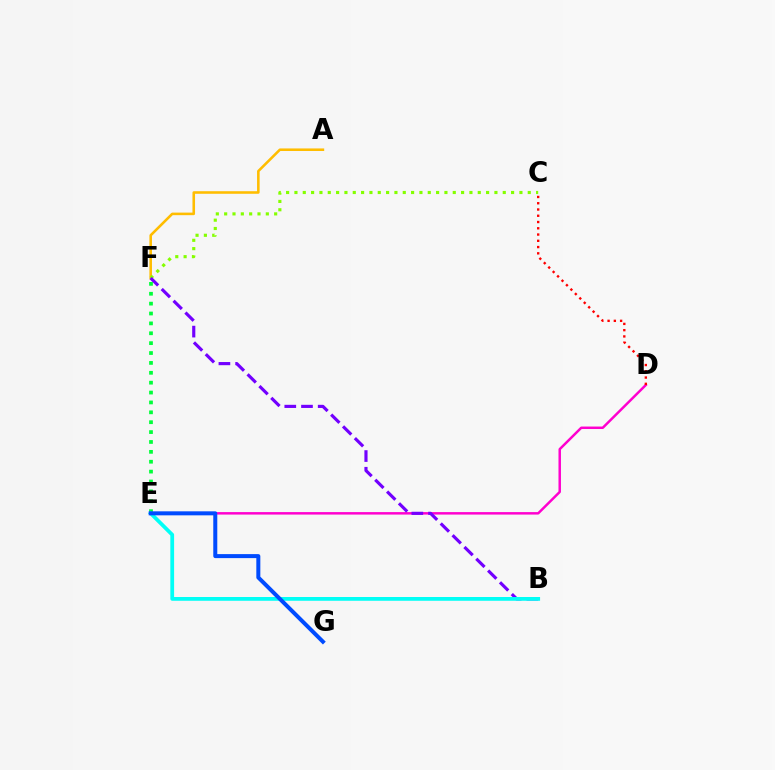{('A', 'F'): [{'color': '#ffbd00', 'line_style': 'solid', 'thickness': 1.85}], ('D', 'E'): [{'color': '#ff00cf', 'line_style': 'solid', 'thickness': 1.78}], ('C', 'F'): [{'color': '#84ff00', 'line_style': 'dotted', 'thickness': 2.26}], ('B', 'F'): [{'color': '#7200ff', 'line_style': 'dashed', 'thickness': 2.27}], ('E', 'F'): [{'color': '#00ff39', 'line_style': 'dotted', 'thickness': 2.68}], ('C', 'D'): [{'color': '#ff0000', 'line_style': 'dotted', 'thickness': 1.7}], ('B', 'E'): [{'color': '#00fff6', 'line_style': 'solid', 'thickness': 2.71}], ('E', 'G'): [{'color': '#004bff', 'line_style': 'solid', 'thickness': 2.89}]}